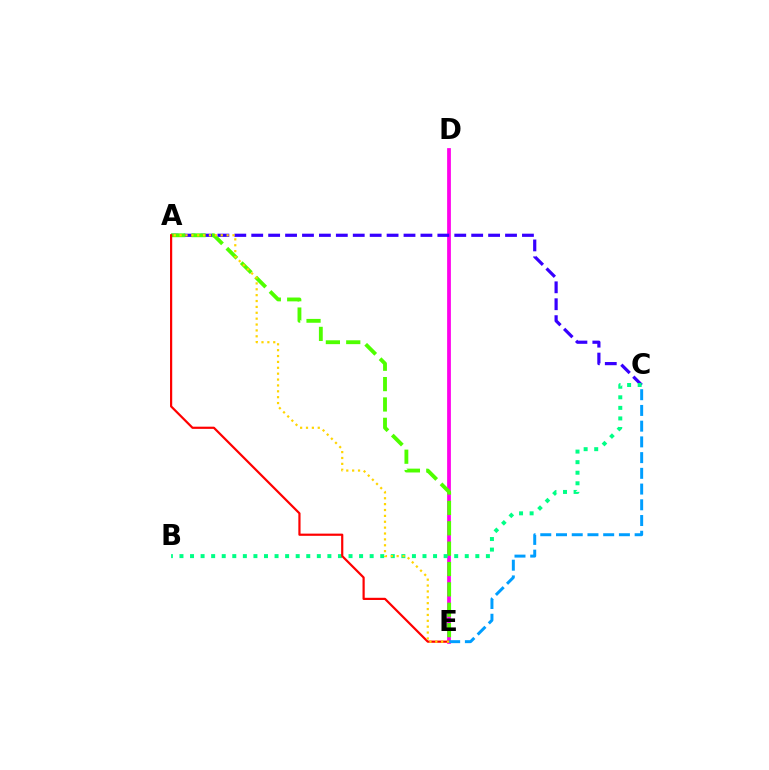{('D', 'E'): [{'color': '#ff00ed', 'line_style': 'solid', 'thickness': 2.7}], ('A', 'C'): [{'color': '#3700ff', 'line_style': 'dashed', 'thickness': 2.3}], ('A', 'E'): [{'color': '#4fff00', 'line_style': 'dashed', 'thickness': 2.77}, {'color': '#ff0000', 'line_style': 'solid', 'thickness': 1.58}, {'color': '#ffd500', 'line_style': 'dotted', 'thickness': 1.6}], ('B', 'C'): [{'color': '#00ff86', 'line_style': 'dotted', 'thickness': 2.87}], ('C', 'E'): [{'color': '#009eff', 'line_style': 'dashed', 'thickness': 2.14}]}